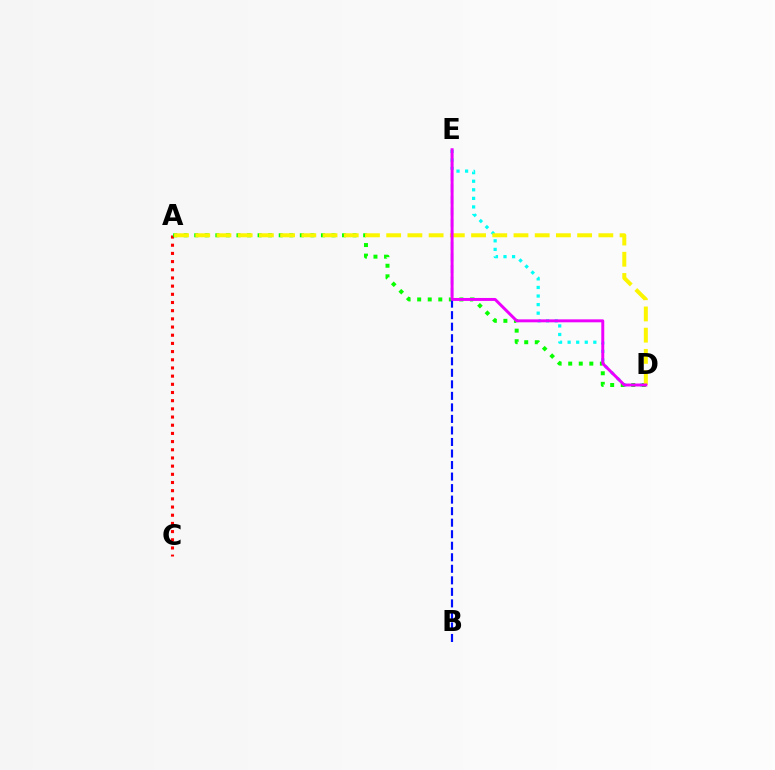{('A', 'C'): [{'color': '#ff0000', 'line_style': 'dotted', 'thickness': 2.22}], ('D', 'E'): [{'color': '#00fff6', 'line_style': 'dotted', 'thickness': 2.33}, {'color': '#ee00ff', 'line_style': 'solid', 'thickness': 2.13}], ('A', 'D'): [{'color': '#08ff00', 'line_style': 'dotted', 'thickness': 2.87}, {'color': '#fcf500', 'line_style': 'dashed', 'thickness': 2.88}], ('B', 'E'): [{'color': '#0010ff', 'line_style': 'dashed', 'thickness': 1.57}]}